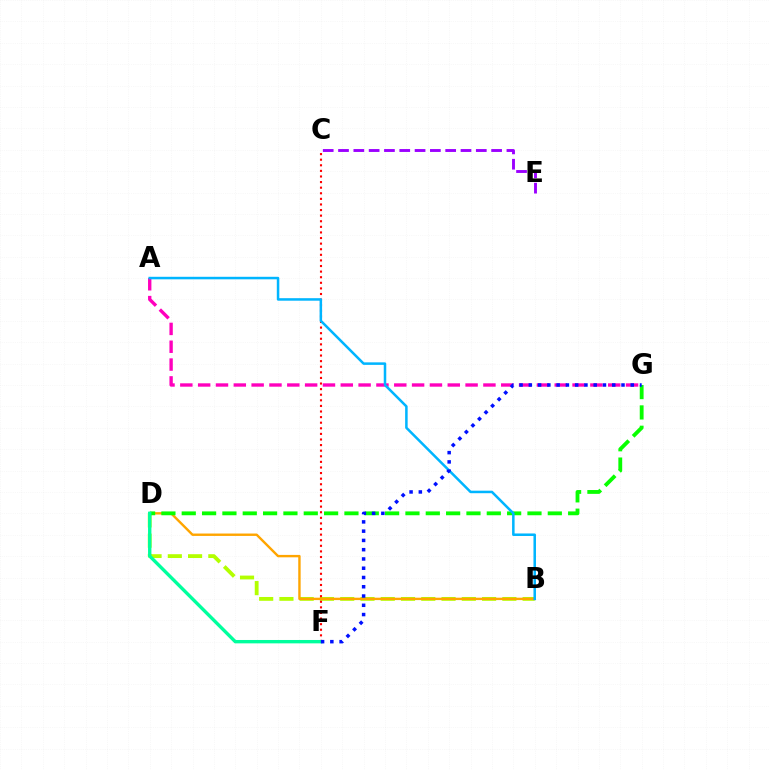{('B', 'D'): [{'color': '#b3ff00', 'line_style': 'dashed', 'thickness': 2.75}, {'color': '#ffa500', 'line_style': 'solid', 'thickness': 1.73}], ('A', 'G'): [{'color': '#ff00bd', 'line_style': 'dashed', 'thickness': 2.42}], ('C', 'F'): [{'color': '#ff0000', 'line_style': 'dotted', 'thickness': 1.52}], ('D', 'G'): [{'color': '#08ff00', 'line_style': 'dashed', 'thickness': 2.76}], ('C', 'E'): [{'color': '#9b00ff', 'line_style': 'dashed', 'thickness': 2.08}], ('A', 'B'): [{'color': '#00b5ff', 'line_style': 'solid', 'thickness': 1.82}], ('D', 'F'): [{'color': '#00ff9d', 'line_style': 'solid', 'thickness': 2.43}], ('F', 'G'): [{'color': '#0010ff', 'line_style': 'dotted', 'thickness': 2.52}]}